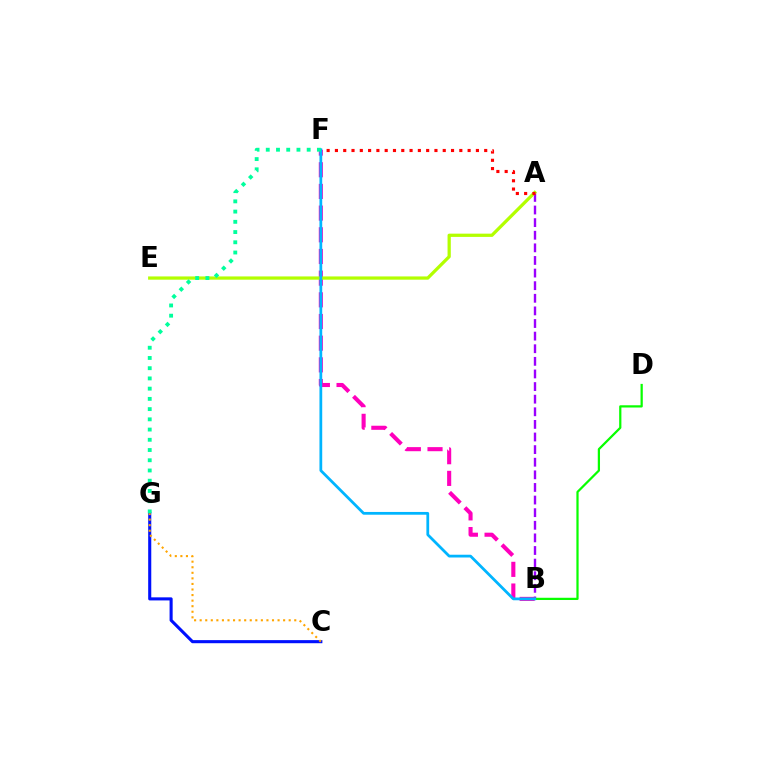{('C', 'G'): [{'color': '#0010ff', 'line_style': 'solid', 'thickness': 2.22}, {'color': '#ffa500', 'line_style': 'dotted', 'thickness': 1.51}], ('A', 'B'): [{'color': '#9b00ff', 'line_style': 'dashed', 'thickness': 1.71}], ('B', 'F'): [{'color': '#ff00bd', 'line_style': 'dashed', 'thickness': 2.95}, {'color': '#00b5ff', 'line_style': 'solid', 'thickness': 1.99}], ('A', 'E'): [{'color': '#b3ff00', 'line_style': 'solid', 'thickness': 2.34}], ('B', 'D'): [{'color': '#08ff00', 'line_style': 'solid', 'thickness': 1.61}], ('F', 'G'): [{'color': '#00ff9d', 'line_style': 'dotted', 'thickness': 2.78}], ('A', 'F'): [{'color': '#ff0000', 'line_style': 'dotted', 'thickness': 2.25}]}